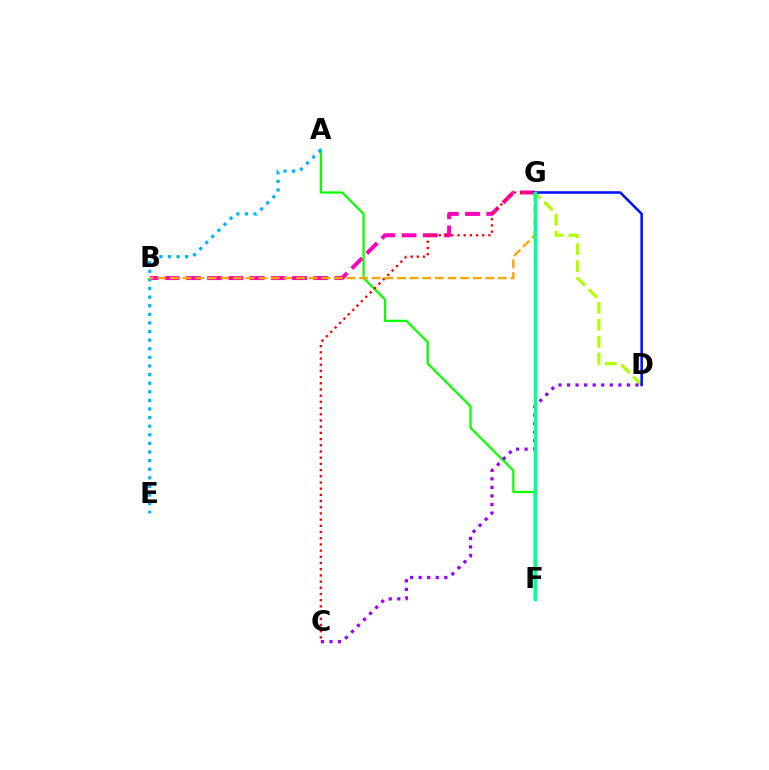{('B', 'G'): [{'color': '#ff00bd', 'line_style': 'dashed', 'thickness': 2.88}, {'color': '#ffa500', 'line_style': 'dashed', 'thickness': 1.71}], ('D', 'G'): [{'color': '#b3ff00', 'line_style': 'dashed', 'thickness': 2.3}, {'color': '#0010ff', 'line_style': 'solid', 'thickness': 1.84}], ('A', 'F'): [{'color': '#08ff00', 'line_style': 'solid', 'thickness': 1.61}], ('C', 'D'): [{'color': '#9b00ff', 'line_style': 'dotted', 'thickness': 2.32}], ('C', 'G'): [{'color': '#ff0000', 'line_style': 'dotted', 'thickness': 1.68}], ('A', 'E'): [{'color': '#00b5ff', 'line_style': 'dotted', 'thickness': 2.34}], ('F', 'G'): [{'color': '#00ff9d', 'line_style': 'solid', 'thickness': 2.51}]}